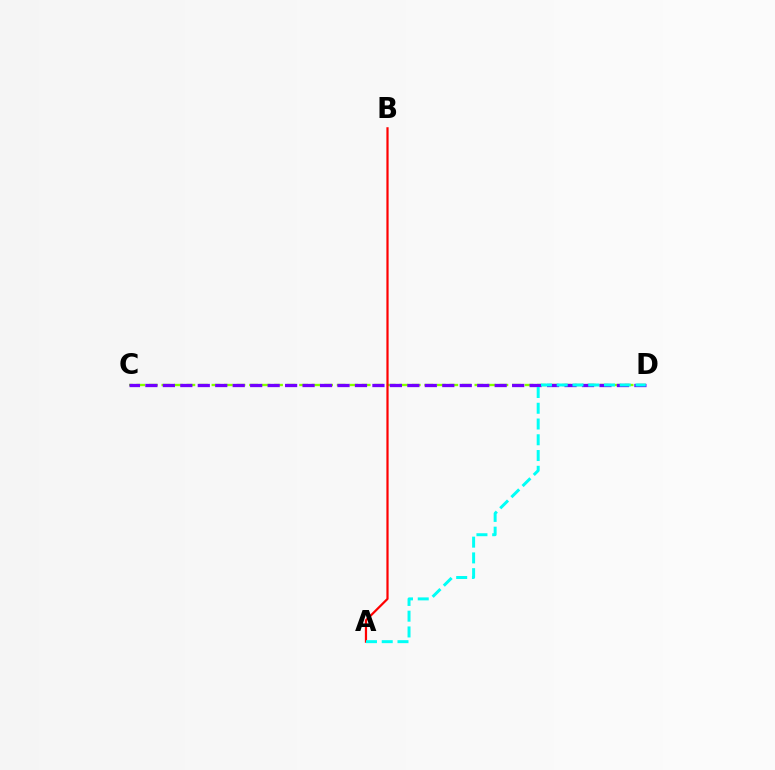{('C', 'D'): [{'color': '#84ff00', 'line_style': 'dashed', 'thickness': 1.7}, {'color': '#7200ff', 'line_style': 'dashed', 'thickness': 2.37}], ('A', 'B'): [{'color': '#ff0000', 'line_style': 'solid', 'thickness': 1.59}], ('A', 'D'): [{'color': '#00fff6', 'line_style': 'dashed', 'thickness': 2.14}]}